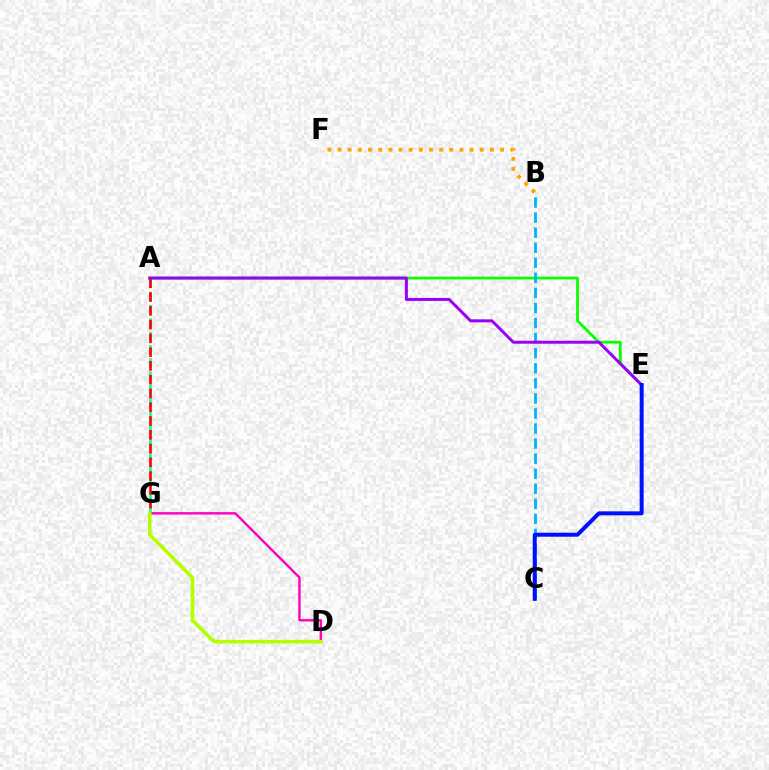{('A', 'G'): [{'color': '#00ff9d', 'line_style': 'dashed', 'thickness': 1.81}, {'color': '#ff0000', 'line_style': 'dashed', 'thickness': 1.87}], ('A', 'E'): [{'color': '#08ff00', 'line_style': 'solid', 'thickness': 1.99}, {'color': '#9b00ff', 'line_style': 'solid', 'thickness': 2.15}], ('B', 'C'): [{'color': '#00b5ff', 'line_style': 'dashed', 'thickness': 2.05}], ('B', 'F'): [{'color': '#ffa500', 'line_style': 'dotted', 'thickness': 2.76}], ('D', 'G'): [{'color': '#ff00bd', 'line_style': 'solid', 'thickness': 1.73}, {'color': '#b3ff00', 'line_style': 'solid', 'thickness': 2.6}], ('C', 'E'): [{'color': '#0010ff', 'line_style': 'solid', 'thickness': 2.87}]}